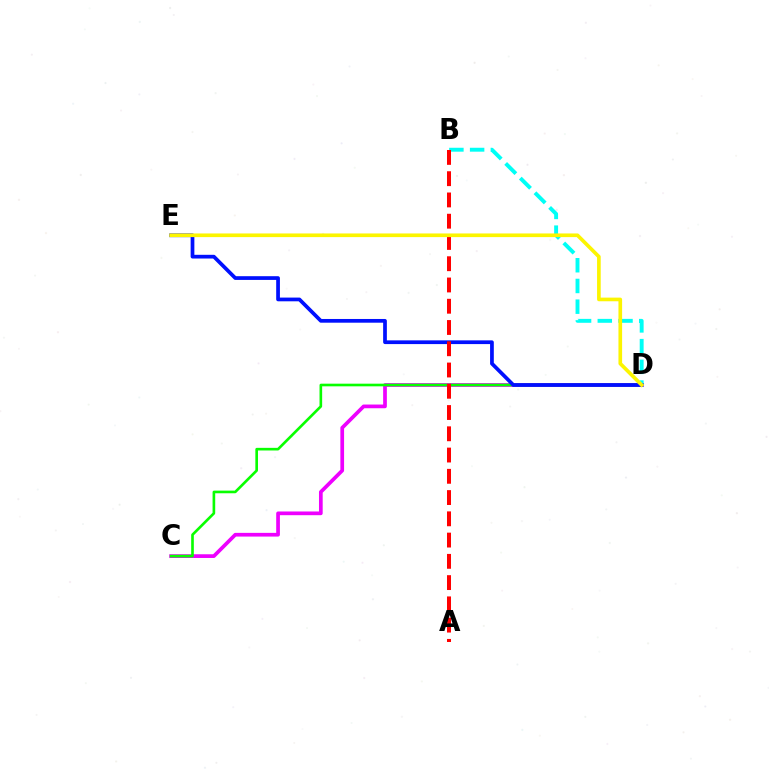{('C', 'D'): [{'color': '#ee00ff', 'line_style': 'solid', 'thickness': 2.67}, {'color': '#08ff00', 'line_style': 'solid', 'thickness': 1.9}], ('B', 'D'): [{'color': '#00fff6', 'line_style': 'dashed', 'thickness': 2.82}], ('D', 'E'): [{'color': '#0010ff', 'line_style': 'solid', 'thickness': 2.68}, {'color': '#fcf500', 'line_style': 'solid', 'thickness': 2.63}], ('A', 'B'): [{'color': '#ff0000', 'line_style': 'dashed', 'thickness': 2.89}]}